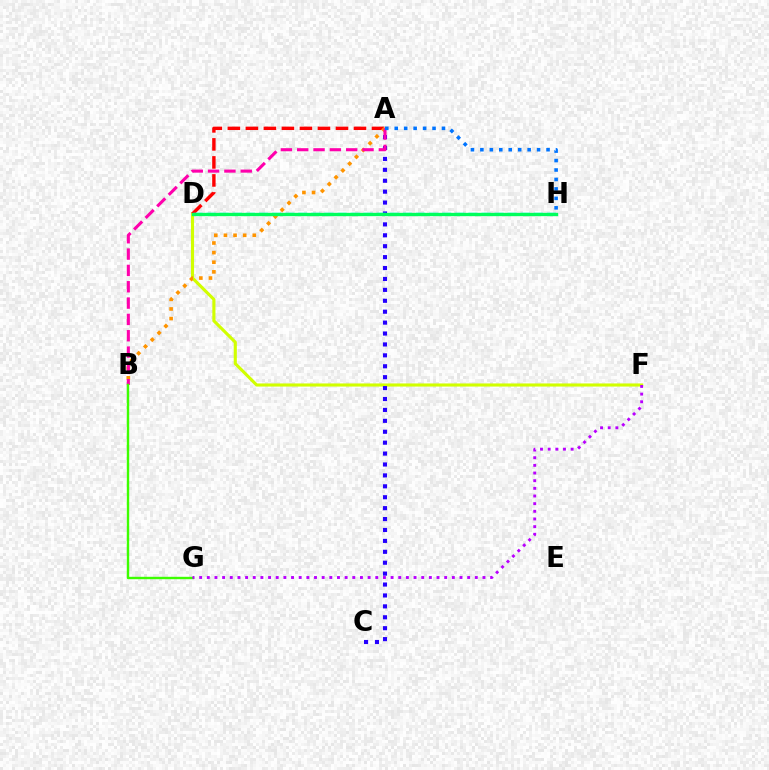{('D', 'F'): [{'color': '#d1ff00', 'line_style': 'solid', 'thickness': 2.24}], ('A', 'D'): [{'color': '#ff0000', 'line_style': 'dashed', 'thickness': 2.45}], ('A', 'C'): [{'color': '#2500ff', 'line_style': 'dotted', 'thickness': 2.97}], ('A', 'B'): [{'color': '#ff9400', 'line_style': 'dotted', 'thickness': 2.61}, {'color': '#ff00ac', 'line_style': 'dashed', 'thickness': 2.22}], ('A', 'H'): [{'color': '#0074ff', 'line_style': 'dotted', 'thickness': 2.57}], ('B', 'G'): [{'color': '#3dff00', 'line_style': 'solid', 'thickness': 1.72}], ('F', 'G'): [{'color': '#b900ff', 'line_style': 'dotted', 'thickness': 2.08}], ('D', 'H'): [{'color': '#00fff6', 'line_style': 'dashed', 'thickness': 1.78}, {'color': '#00ff5c', 'line_style': 'solid', 'thickness': 2.39}]}